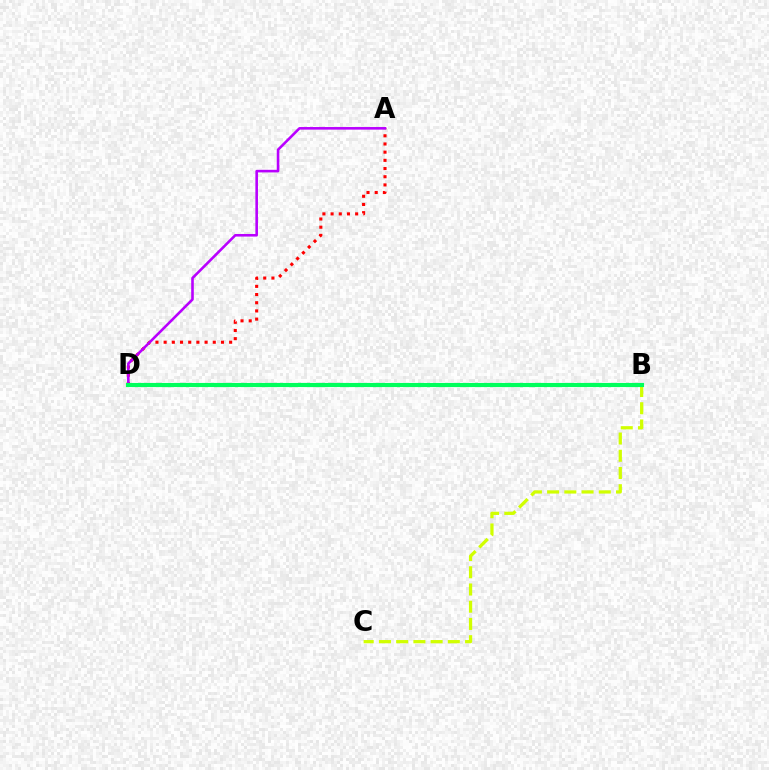{('B', 'D'): [{'color': '#0074ff', 'line_style': 'solid', 'thickness': 1.52}, {'color': '#00ff5c', 'line_style': 'solid', 'thickness': 2.97}], ('A', 'D'): [{'color': '#ff0000', 'line_style': 'dotted', 'thickness': 2.22}, {'color': '#b900ff', 'line_style': 'solid', 'thickness': 1.87}], ('B', 'C'): [{'color': '#d1ff00', 'line_style': 'dashed', 'thickness': 2.34}]}